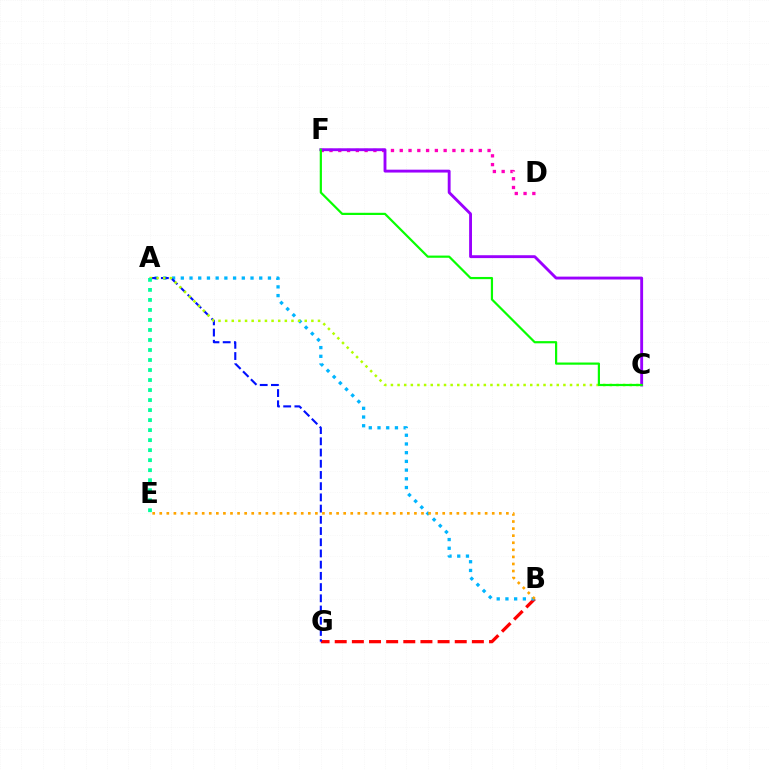{('B', 'G'): [{'color': '#ff0000', 'line_style': 'dashed', 'thickness': 2.33}], ('A', 'B'): [{'color': '#00b5ff', 'line_style': 'dotted', 'thickness': 2.37}], ('A', 'G'): [{'color': '#0010ff', 'line_style': 'dashed', 'thickness': 1.52}], ('A', 'C'): [{'color': '#b3ff00', 'line_style': 'dotted', 'thickness': 1.8}], ('A', 'E'): [{'color': '#00ff9d', 'line_style': 'dotted', 'thickness': 2.72}], ('D', 'F'): [{'color': '#ff00bd', 'line_style': 'dotted', 'thickness': 2.39}], ('C', 'F'): [{'color': '#9b00ff', 'line_style': 'solid', 'thickness': 2.07}, {'color': '#08ff00', 'line_style': 'solid', 'thickness': 1.58}], ('B', 'E'): [{'color': '#ffa500', 'line_style': 'dotted', 'thickness': 1.92}]}